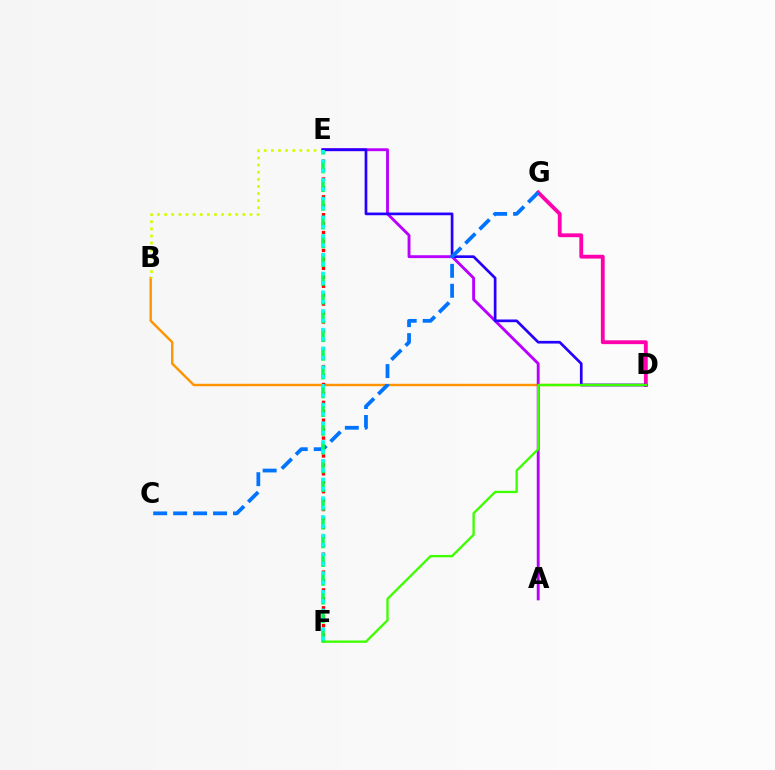{('B', 'D'): [{'color': '#ff9400', 'line_style': 'solid', 'thickness': 1.73}], ('B', 'E'): [{'color': '#d1ff00', 'line_style': 'dotted', 'thickness': 1.93}], ('D', 'G'): [{'color': '#ff00ac', 'line_style': 'solid', 'thickness': 2.75}], ('E', 'F'): [{'color': '#ff0000', 'line_style': 'dotted', 'thickness': 2.43}, {'color': '#00ff5c', 'line_style': 'dashed', 'thickness': 2.55}, {'color': '#00fff6', 'line_style': 'dotted', 'thickness': 2.54}], ('A', 'E'): [{'color': '#b900ff', 'line_style': 'solid', 'thickness': 2.07}], ('D', 'E'): [{'color': '#2500ff', 'line_style': 'solid', 'thickness': 1.94}], ('C', 'G'): [{'color': '#0074ff', 'line_style': 'dashed', 'thickness': 2.71}], ('D', 'F'): [{'color': '#3dff00', 'line_style': 'solid', 'thickness': 1.68}]}